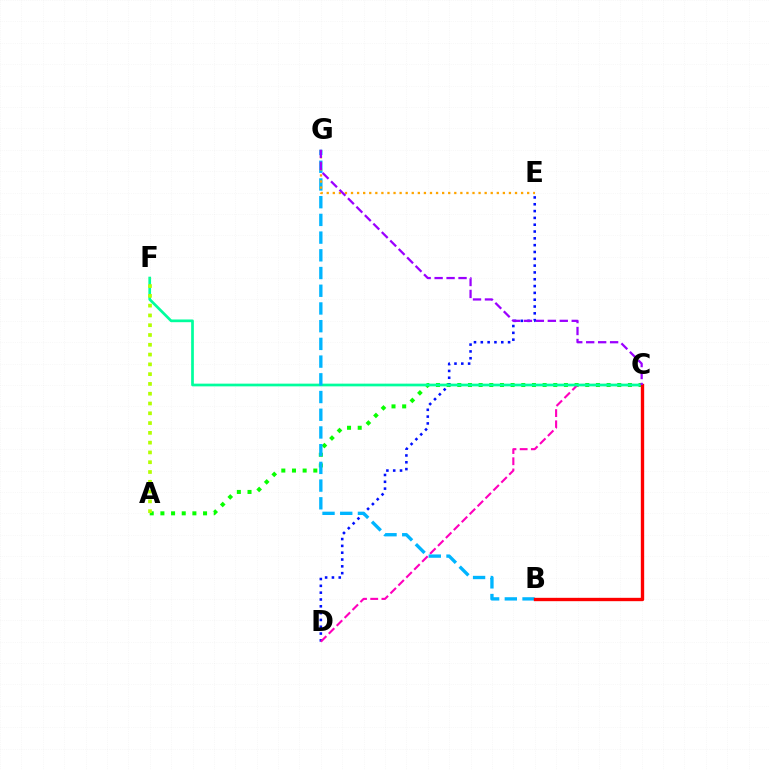{('A', 'C'): [{'color': '#08ff00', 'line_style': 'dotted', 'thickness': 2.9}], ('D', 'E'): [{'color': '#0010ff', 'line_style': 'dotted', 'thickness': 1.85}], ('C', 'D'): [{'color': '#ff00bd', 'line_style': 'dashed', 'thickness': 1.52}], ('C', 'F'): [{'color': '#00ff9d', 'line_style': 'solid', 'thickness': 1.95}], ('B', 'G'): [{'color': '#00b5ff', 'line_style': 'dashed', 'thickness': 2.41}], ('A', 'F'): [{'color': '#b3ff00', 'line_style': 'dotted', 'thickness': 2.66}], ('B', 'C'): [{'color': '#ff0000', 'line_style': 'solid', 'thickness': 2.41}], ('E', 'G'): [{'color': '#ffa500', 'line_style': 'dotted', 'thickness': 1.65}], ('C', 'G'): [{'color': '#9b00ff', 'line_style': 'dashed', 'thickness': 1.62}]}